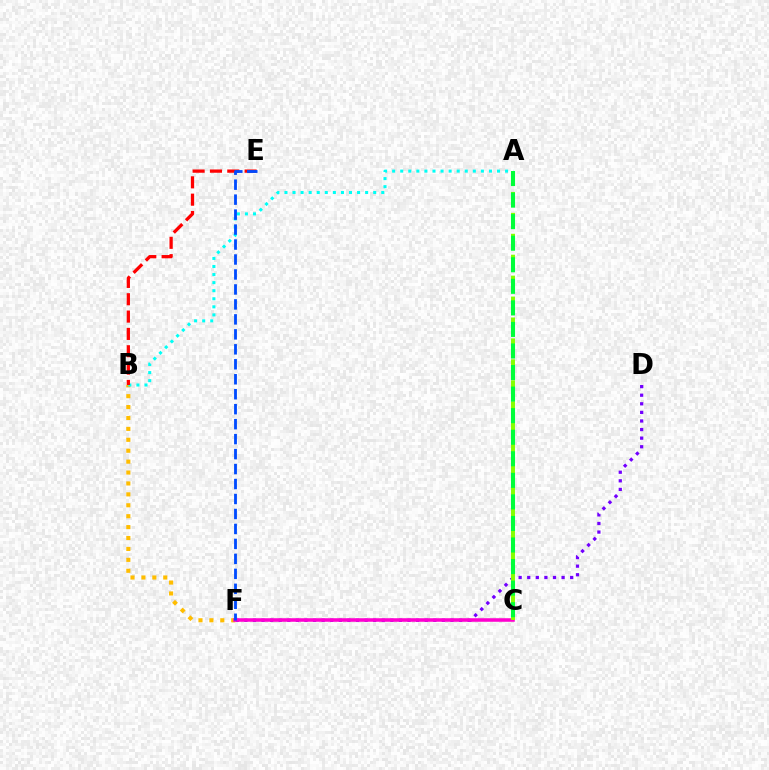{('B', 'F'): [{'color': '#ffbd00', 'line_style': 'dotted', 'thickness': 2.97}], ('A', 'B'): [{'color': '#00fff6', 'line_style': 'dotted', 'thickness': 2.19}], ('B', 'E'): [{'color': '#ff0000', 'line_style': 'dashed', 'thickness': 2.35}], ('D', 'F'): [{'color': '#7200ff', 'line_style': 'dotted', 'thickness': 2.33}], ('C', 'F'): [{'color': '#ff00cf', 'line_style': 'solid', 'thickness': 2.56}], ('A', 'C'): [{'color': '#84ff00', 'line_style': 'dashed', 'thickness': 2.84}, {'color': '#00ff39', 'line_style': 'dashed', 'thickness': 2.93}], ('E', 'F'): [{'color': '#004bff', 'line_style': 'dashed', 'thickness': 2.03}]}